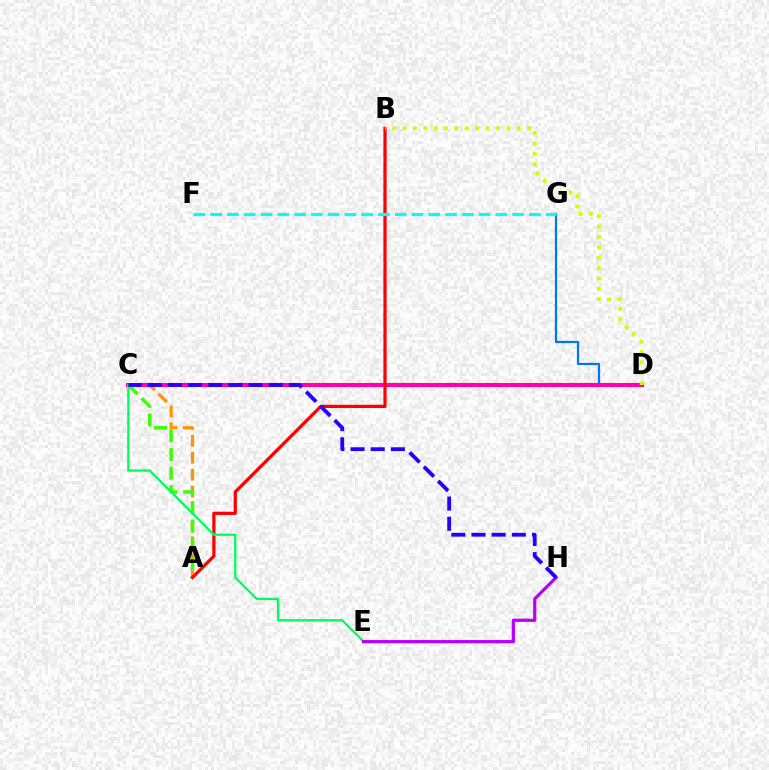{('D', 'G'): [{'color': '#0074ff', 'line_style': 'solid', 'thickness': 1.59}], ('A', 'C'): [{'color': '#ff9400', 'line_style': 'dashed', 'thickness': 2.3}, {'color': '#3dff00', 'line_style': 'dashed', 'thickness': 2.53}], ('C', 'D'): [{'color': '#ff00ac', 'line_style': 'solid', 'thickness': 2.93}], ('A', 'B'): [{'color': '#ff0000', 'line_style': 'solid', 'thickness': 2.32}], ('C', 'E'): [{'color': '#00ff5c', 'line_style': 'solid', 'thickness': 1.66}], ('B', 'D'): [{'color': '#d1ff00', 'line_style': 'dotted', 'thickness': 2.82}], ('E', 'H'): [{'color': '#b900ff', 'line_style': 'solid', 'thickness': 2.33}], ('C', 'H'): [{'color': '#2500ff', 'line_style': 'dashed', 'thickness': 2.74}], ('F', 'G'): [{'color': '#00fff6', 'line_style': 'dashed', 'thickness': 2.28}]}